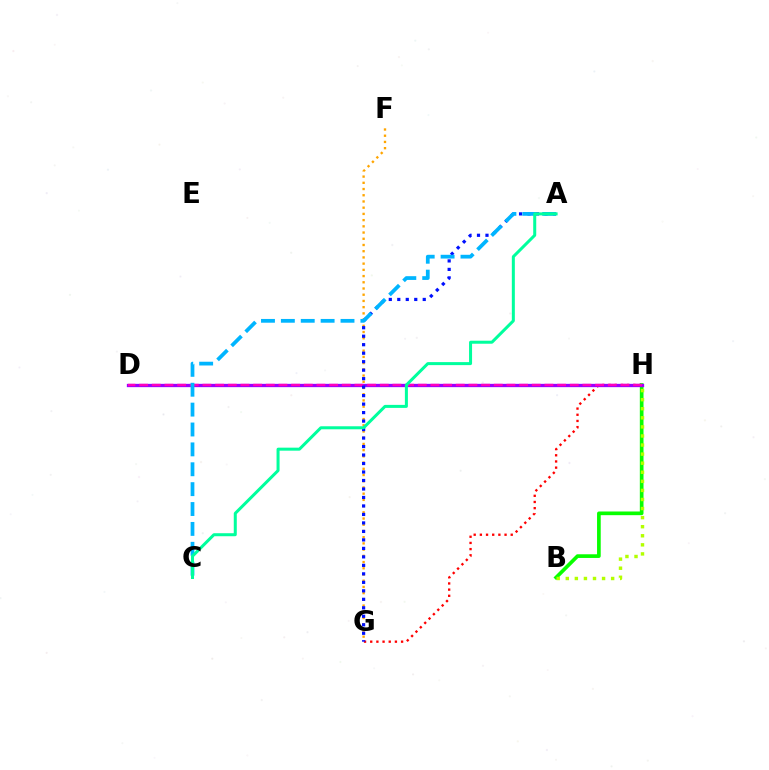{('G', 'H'): [{'color': '#ff0000', 'line_style': 'dotted', 'thickness': 1.68}], ('B', 'H'): [{'color': '#08ff00', 'line_style': 'solid', 'thickness': 2.65}, {'color': '#b3ff00', 'line_style': 'dotted', 'thickness': 2.47}], ('D', 'H'): [{'color': '#9b00ff', 'line_style': 'solid', 'thickness': 2.38}, {'color': '#ff00bd', 'line_style': 'dashed', 'thickness': 1.72}], ('F', 'G'): [{'color': '#ffa500', 'line_style': 'dotted', 'thickness': 1.69}], ('A', 'G'): [{'color': '#0010ff', 'line_style': 'dotted', 'thickness': 2.31}], ('A', 'C'): [{'color': '#00b5ff', 'line_style': 'dashed', 'thickness': 2.7}, {'color': '#00ff9d', 'line_style': 'solid', 'thickness': 2.17}]}